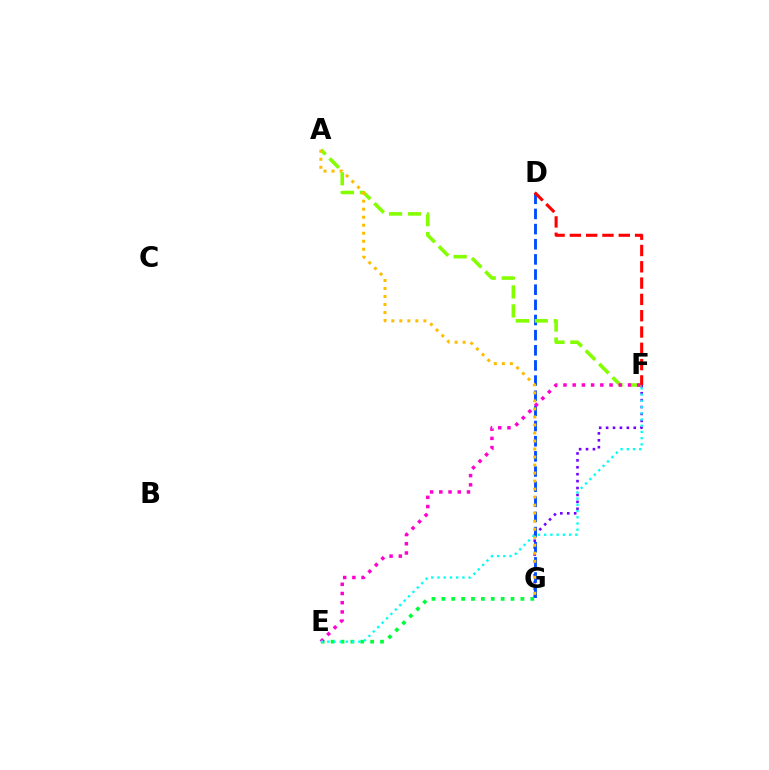{('F', 'G'): [{'color': '#7200ff', 'line_style': 'dotted', 'thickness': 1.88}], ('E', 'G'): [{'color': '#00ff39', 'line_style': 'dotted', 'thickness': 2.69}], ('D', 'G'): [{'color': '#004bff', 'line_style': 'dashed', 'thickness': 2.06}], ('A', 'F'): [{'color': '#84ff00', 'line_style': 'dashed', 'thickness': 2.58}], ('A', 'G'): [{'color': '#ffbd00', 'line_style': 'dotted', 'thickness': 2.18}], ('E', 'F'): [{'color': '#ff00cf', 'line_style': 'dotted', 'thickness': 2.5}, {'color': '#00fff6', 'line_style': 'dotted', 'thickness': 1.69}], ('D', 'F'): [{'color': '#ff0000', 'line_style': 'dashed', 'thickness': 2.21}]}